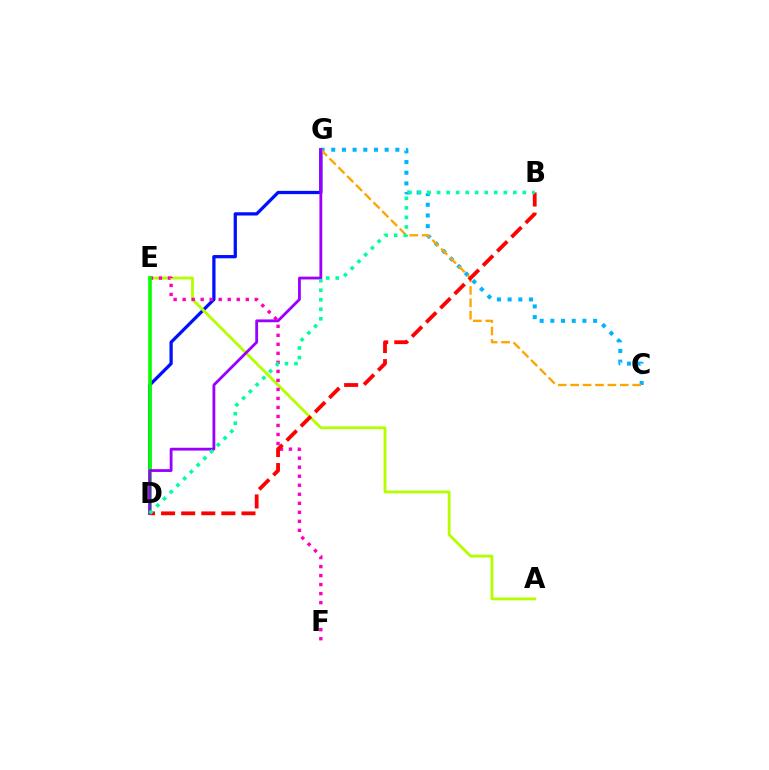{('D', 'G'): [{'color': '#0010ff', 'line_style': 'solid', 'thickness': 2.35}, {'color': '#9b00ff', 'line_style': 'solid', 'thickness': 2.03}], ('A', 'E'): [{'color': '#b3ff00', 'line_style': 'solid', 'thickness': 2.04}], ('E', 'F'): [{'color': '#ff00bd', 'line_style': 'dotted', 'thickness': 2.45}], ('C', 'G'): [{'color': '#00b5ff', 'line_style': 'dotted', 'thickness': 2.9}, {'color': '#ffa500', 'line_style': 'dashed', 'thickness': 1.69}], ('D', 'E'): [{'color': '#08ff00', 'line_style': 'solid', 'thickness': 2.6}], ('B', 'D'): [{'color': '#ff0000', 'line_style': 'dashed', 'thickness': 2.73}, {'color': '#00ff9d', 'line_style': 'dotted', 'thickness': 2.59}]}